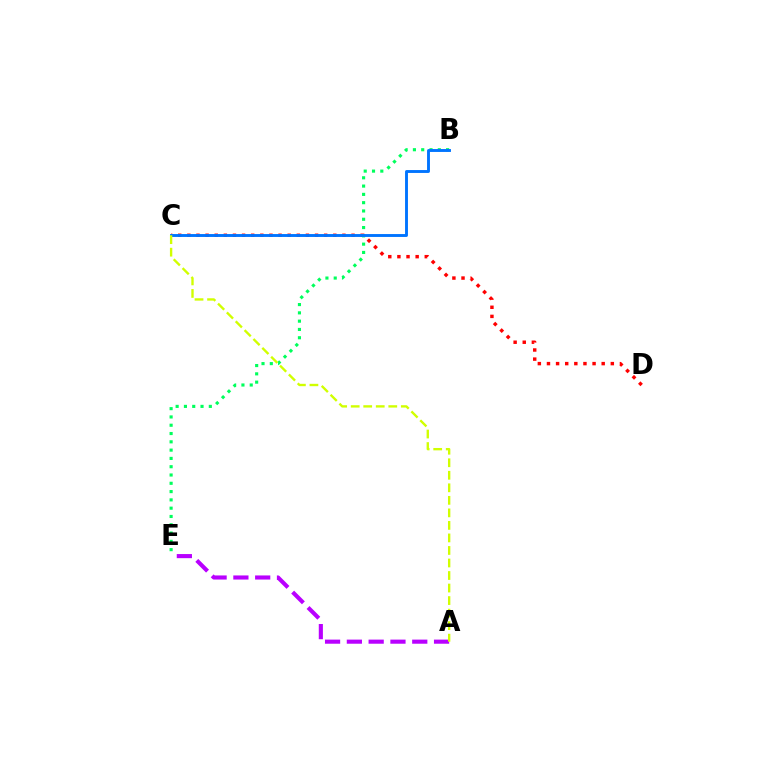{('A', 'E'): [{'color': '#b900ff', 'line_style': 'dashed', 'thickness': 2.96}], ('C', 'D'): [{'color': '#ff0000', 'line_style': 'dotted', 'thickness': 2.48}], ('B', 'E'): [{'color': '#00ff5c', 'line_style': 'dotted', 'thickness': 2.25}], ('B', 'C'): [{'color': '#0074ff', 'line_style': 'solid', 'thickness': 2.08}], ('A', 'C'): [{'color': '#d1ff00', 'line_style': 'dashed', 'thickness': 1.7}]}